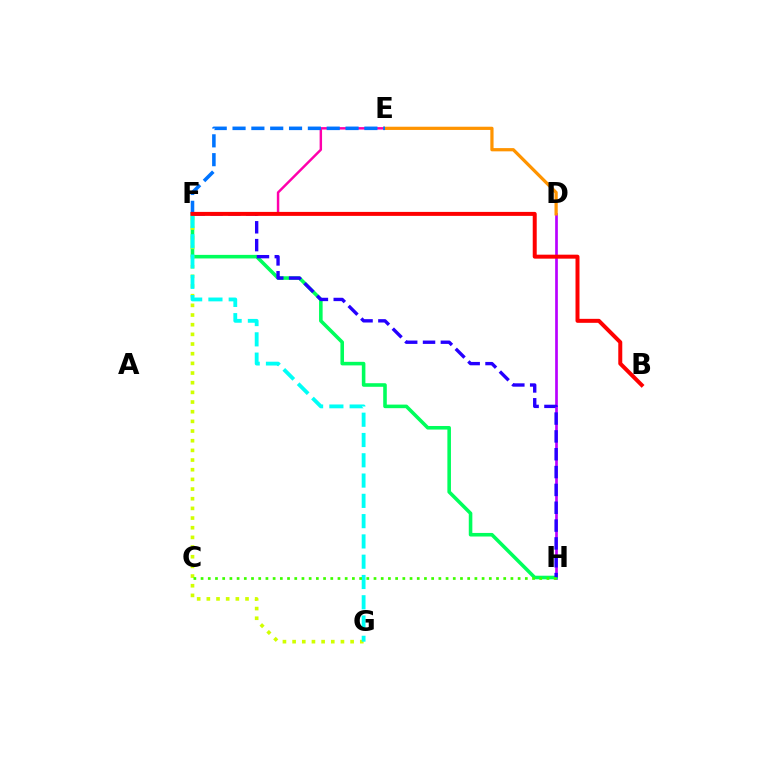{('D', 'H'): [{'color': '#b900ff', 'line_style': 'solid', 'thickness': 1.93}], ('F', 'H'): [{'color': '#00ff5c', 'line_style': 'solid', 'thickness': 2.57}, {'color': '#2500ff', 'line_style': 'dashed', 'thickness': 2.42}], ('F', 'G'): [{'color': '#d1ff00', 'line_style': 'dotted', 'thickness': 2.63}, {'color': '#00fff6', 'line_style': 'dashed', 'thickness': 2.76}], ('E', 'F'): [{'color': '#ff00ac', 'line_style': 'solid', 'thickness': 1.77}, {'color': '#0074ff', 'line_style': 'dashed', 'thickness': 2.56}], ('D', 'E'): [{'color': '#ff9400', 'line_style': 'solid', 'thickness': 2.32}], ('B', 'F'): [{'color': '#ff0000', 'line_style': 'solid', 'thickness': 2.87}], ('C', 'H'): [{'color': '#3dff00', 'line_style': 'dotted', 'thickness': 1.96}]}